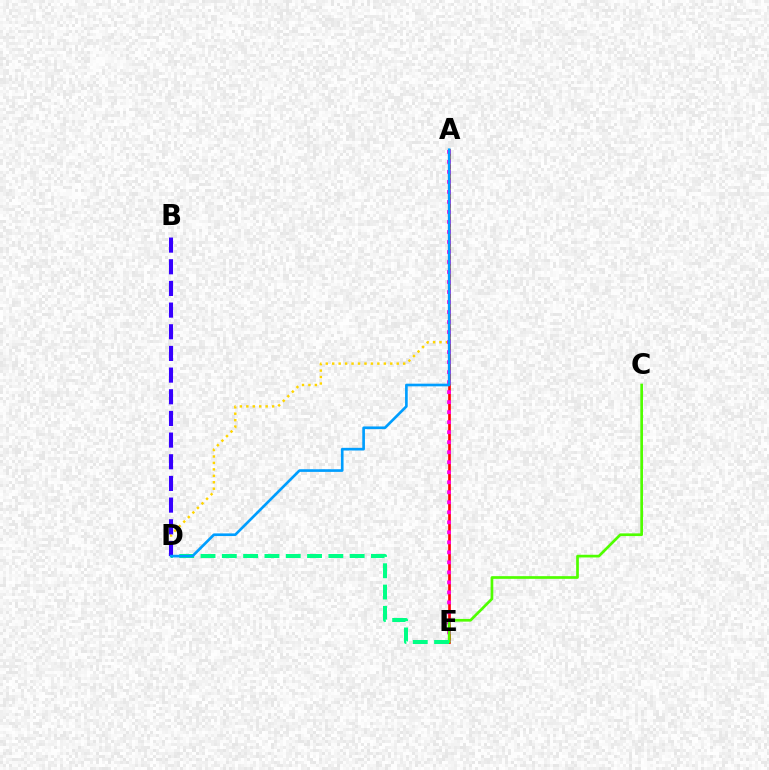{('A', 'E'): [{'color': '#ff0000', 'line_style': 'solid', 'thickness': 1.93}, {'color': '#ff00ed', 'line_style': 'dotted', 'thickness': 2.72}], ('A', 'D'): [{'color': '#ffd500', 'line_style': 'dotted', 'thickness': 1.75}, {'color': '#009eff', 'line_style': 'solid', 'thickness': 1.91}], ('C', 'E'): [{'color': '#4fff00', 'line_style': 'solid', 'thickness': 1.94}], ('D', 'E'): [{'color': '#00ff86', 'line_style': 'dashed', 'thickness': 2.89}], ('B', 'D'): [{'color': '#3700ff', 'line_style': 'dashed', 'thickness': 2.94}]}